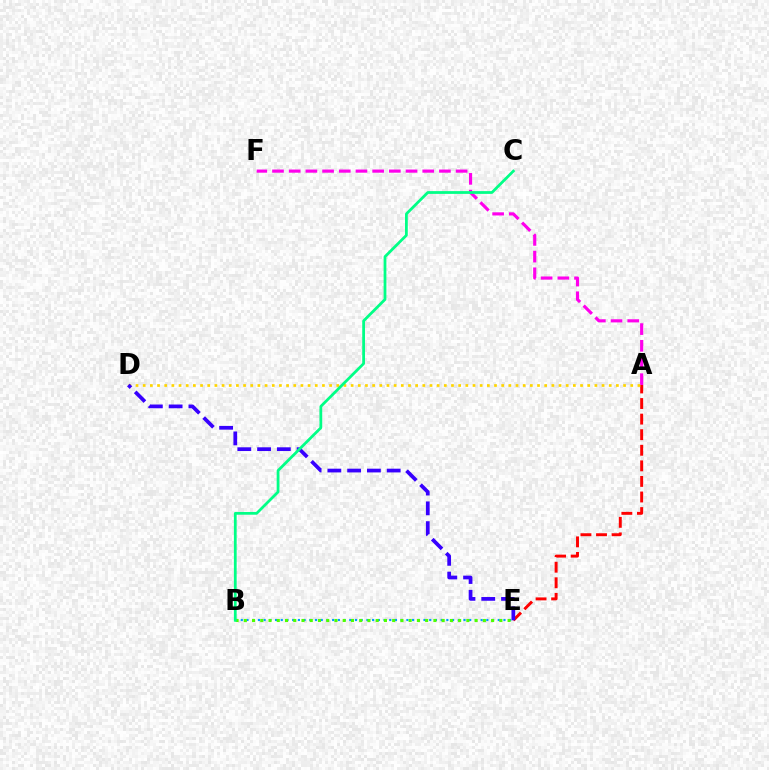{('A', 'E'): [{'color': '#ff0000', 'line_style': 'dashed', 'thickness': 2.12}], ('A', 'F'): [{'color': '#ff00ed', 'line_style': 'dashed', 'thickness': 2.27}], ('A', 'D'): [{'color': '#ffd500', 'line_style': 'dotted', 'thickness': 1.95}], ('D', 'E'): [{'color': '#3700ff', 'line_style': 'dashed', 'thickness': 2.69}], ('B', 'E'): [{'color': '#009eff', 'line_style': 'dotted', 'thickness': 1.55}, {'color': '#4fff00', 'line_style': 'dotted', 'thickness': 2.24}], ('B', 'C'): [{'color': '#00ff86', 'line_style': 'solid', 'thickness': 1.99}]}